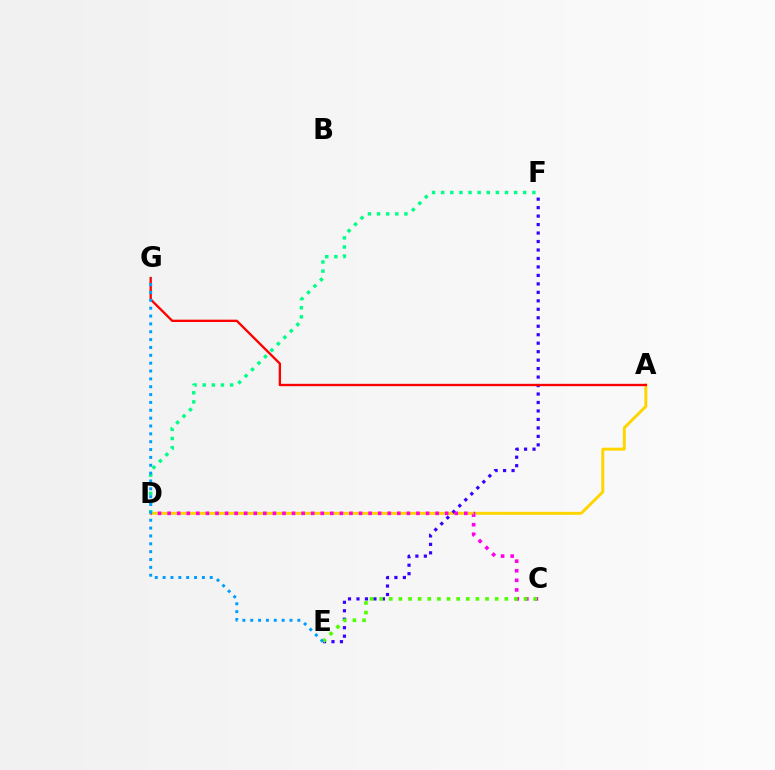{('A', 'D'): [{'color': '#ffd500', 'line_style': 'solid', 'thickness': 2.12}], ('D', 'F'): [{'color': '#00ff86', 'line_style': 'dotted', 'thickness': 2.48}], ('E', 'F'): [{'color': '#3700ff', 'line_style': 'dotted', 'thickness': 2.3}], ('C', 'D'): [{'color': '#ff00ed', 'line_style': 'dotted', 'thickness': 2.6}], ('C', 'E'): [{'color': '#4fff00', 'line_style': 'dotted', 'thickness': 2.62}], ('A', 'G'): [{'color': '#ff0000', 'line_style': 'solid', 'thickness': 1.69}], ('E', 'G'): [{'color': '#009eff', 'line_style': 'dotted', 'thickness': 2.13}]}